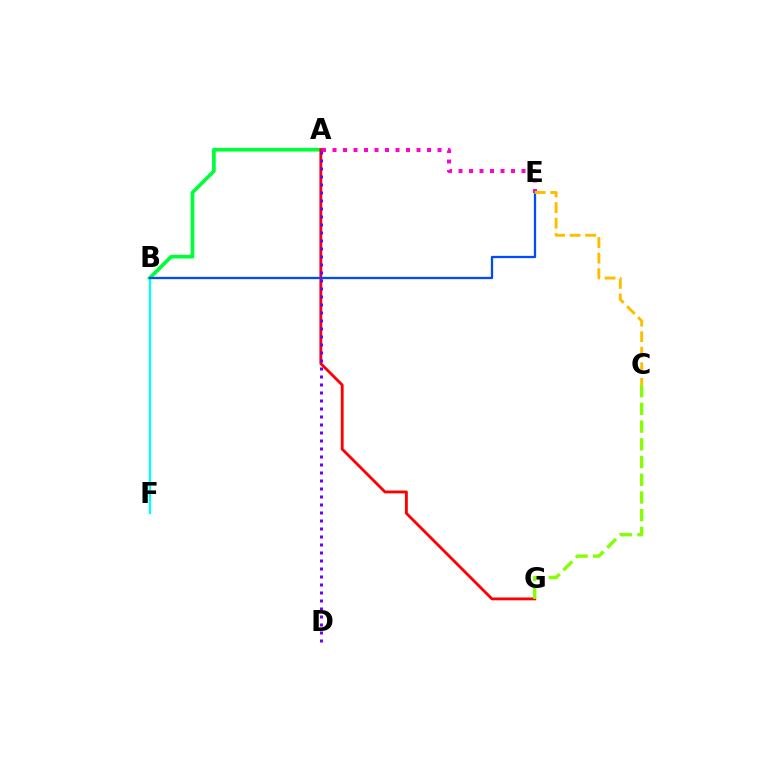{('A', 'B'): [{'color': '#00ff39', 'line_style': 'solid', 'thickness': 2.67}], ('A', 'E'): [{'color': '#ff00cf', 'line_style': 'dotted', 'thickness': 2.85}], ('A', 'G'): [{'color': '#ff0000', 'line_style': 'solid', 'thickness': 2.04}], ('B', 'F'): [{'color': '#00fff6', 'line_style': 'solid', 'thickness': 1.66}], ('B', 'E'): [{'color': '#004bff', 'line_style': 'solid', 'thickness': 1.64}], ('A', 'D'): [{'color': '#7200ff', 'line_style': 'dotted', 'thickness': 2.17}], ('C', 'G'): [{'color': '#84ff00', 'line_style': 'dashed', 'thickness': 2.41}], ('C', 'E'): [{'color': '#ffbd00', 'line_style': 'dashed', 'thickness': 2.11}]}